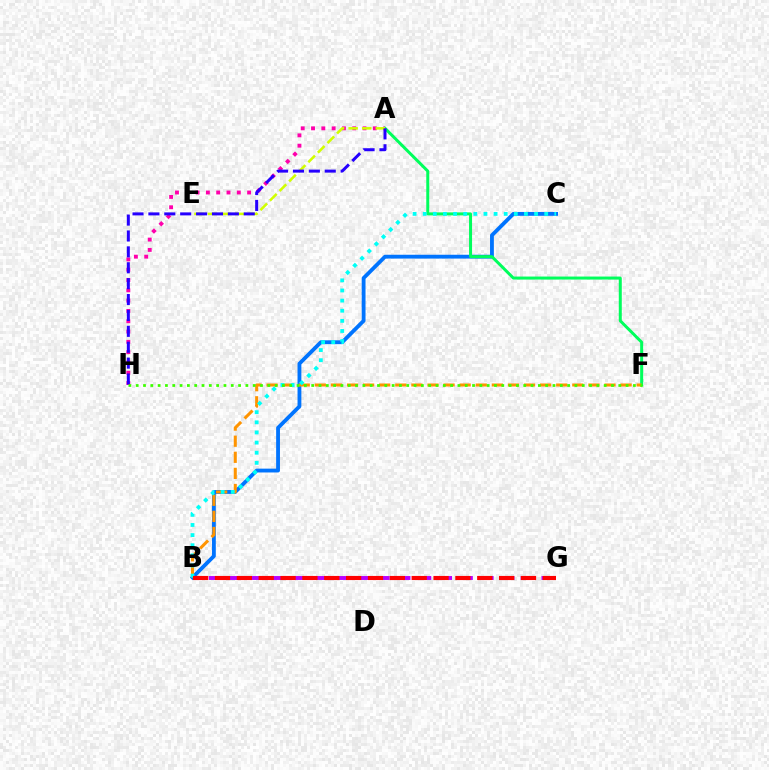{('B', 'C'): [{'color': '#0074ff', 'line_style': 'solid', 'thickness': 2.76}, {'color': '#00fff6', 'line_style': 'dotted', 'thickness': 2.75}], ('A', 'H'): [{'color': '#ff00ac', 'line_style': 'dotted', 'thickness': 2.8}, {'color': '#2500ff', 'line_style': 'dashed', 'thickness': 2.16}], ('A', 'F'): [{'color': '#00ff5c', 'line_style': 'solid', 'thickness': 2.16}], ('B', 'F'): [{'color': '#ff9400', 'line_style': 'dashed', 'thickness': 2.19}], ('A', 'E'): [{'color': '#d1ff00', 'line_style': 'dashed', 'thickness': 1.84}], ('B', 'G'): [{'color': '#b900ff', 'line_style': 'dashed', 'thickness': 2.82}, {'color': '#ff0000', 'line_style': 'dashed', 'thickness': 2.97}], ('F', 'H'): [{'color': '#3dff00', 'line_style': 'dotted', 'thickness': 1.99}]}